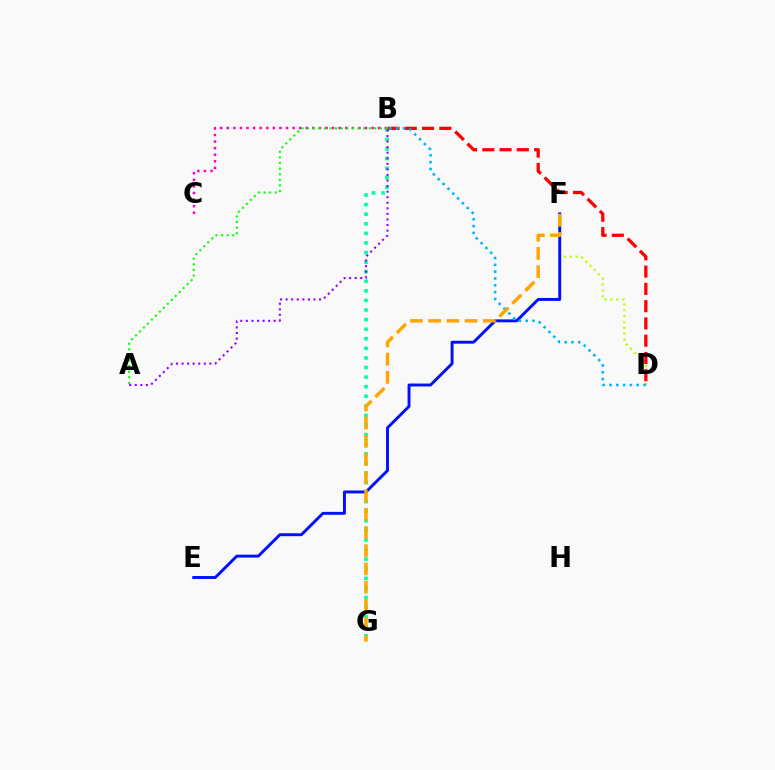{('D', 'F'): [{'color': '#b3ff00', 'line_style': 'dotted', 'thickness': 1.6}], ('B', 'G'): [{'color': '#00ff9d', 'line_style': 'dotted', 'thickness': 2.6}], ('B', 'D'): [{'color': '#ff0000', 'line_style': 'dashed', 'thickness': 2.35}, {'color': '#00b5ff', 'line_style': 'dotted', 'thickness': 1.85}], ('E', 'F'): [{'color': '#0010ff', 'line_style': 'solid', 'thickness': 2.1}], ('B', 'C'): [{'color': '#ff00bd', 'line_style': 'dotted', 'thickness': 1.79}], ('A', 'B'): [{'color': '#08ff00', 'line_style': 'dotted', 'thickness': 1.52}, {'color': '#9b00ff', 'line_style': 'dotted', 'thickness': 1.51}], ('F', 'G'): [{'color': '#ffa500', 'line_style': 'dashed', 'thickness': 2.48}]}